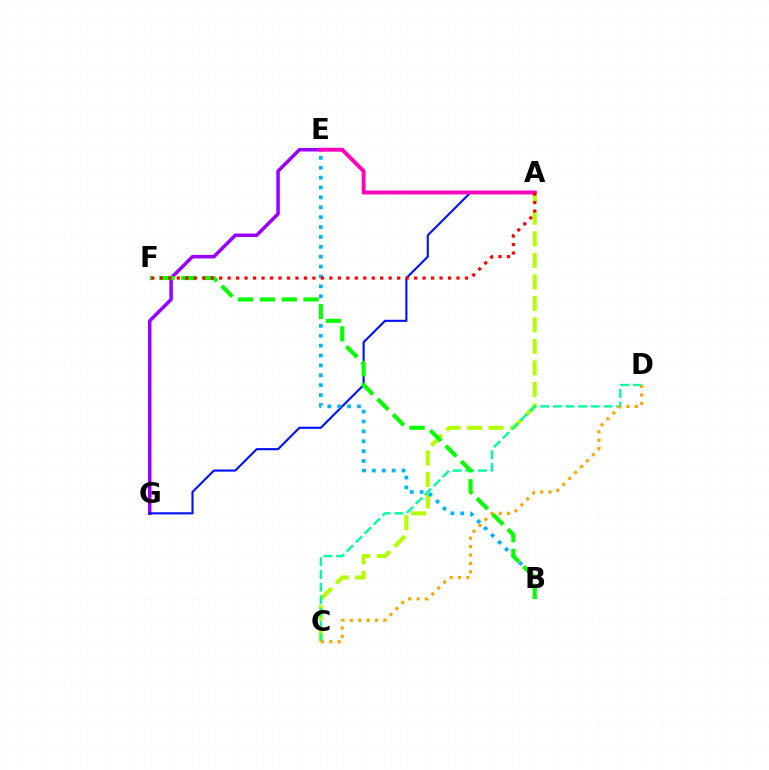{('E', 'G'): [{'color': '#9b00ff', 'line_style': 'solid', 'thickness': 2.54}], ('A', 'G'): [{'color': '#0010ff', 'line_style': 'solid', 'thickness': 1.52}], ('A', 'C'): [{'color': '#b3ff00', 'line_style': 'dashed', 'thickness': 2.92}], ('C', 'D'): [{'color': '#00ff9d', 'line_style': 'dashed', 'thickness': 1.72}, {'color': '#ffa500', 'line_style': 'dotted', 'thickness': 2.28}], ('B', 'E'): [{'color': '#00b5ff', 'line_style': 'dotted', 'thickness': 2.69}], ('B', 'F'): [{'color': '#08ff00', 'line_style': 'dashed', 'thickness': 2.97}], ('A', 'E'): [{'color': '#ff00bd', 'line_style': 'solid', 'thickness': 2.82}], ('A', 'F'): [{'color': '#ff0000', 'line_style': 'dotted', 'thickness': 2.3}]}